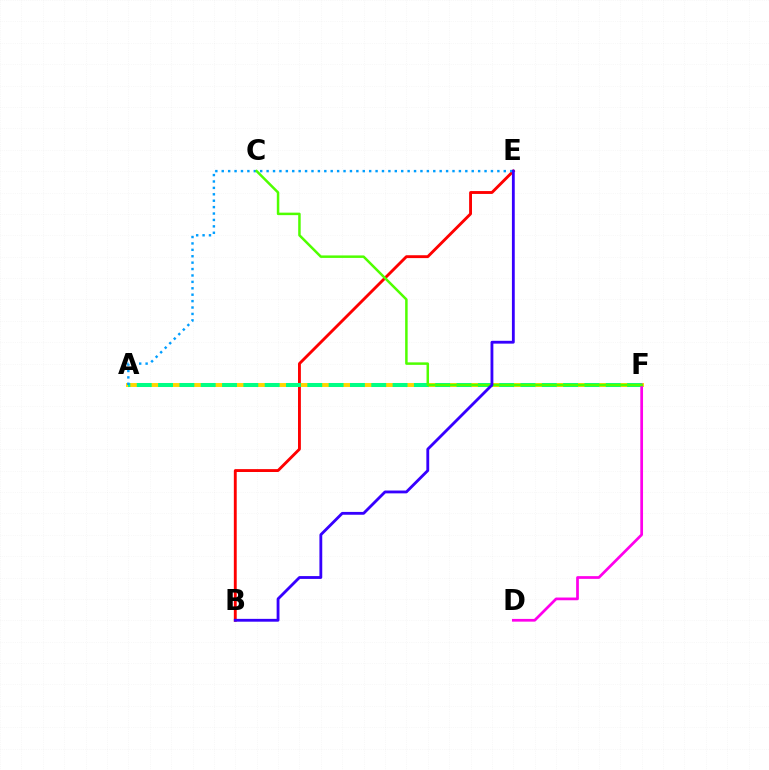{('A', 'F'): [{'color': '#ffd500', 'line_style': 'solid', 'thickness': 2.82}, {'color': '#00ff86', 'line_style': 'dashed', 'thickness': 2.9}], ('B', 'E'): [{'color': '#ff0000', 'line_style': 'solid', 'thickness': 2.07}, {'color': '#3700ff', 'line_style': 'solid', 'thickness': 2.04}], ('A', 'E'): [{'color': '#009eff', 'line_style': 'dotted', 'thickness': 1.74}], ('D', 'F'): [{'color': '#ff00ed', 'line_style': 'solid', 'thickness': 1.96}], ('C', 'F'): [{'color': '#4fff00', 'line_style': 'solid', 'thickness': 1.8}]}